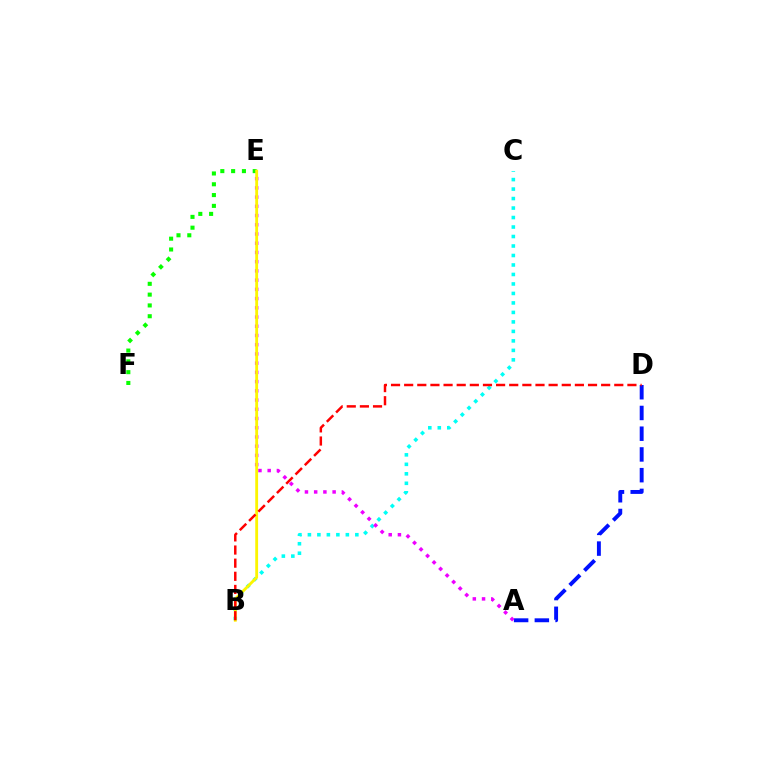{('E', 'F'): [{'color': '#08ff00', 'line_style': 'dotted', 'thickness': 2.93}], ('B', 'C'): [{'color': '#00fff6', 'line_style': 'dotted', 'thickness': 2.58}], ('A', 'D'): [{'color': '#0010ff', 'line_style': 'dashed', 'thickness': 2.82}], ('A', 'E'): [{'color': '#ee00ff', 'line_style': 'dotted', 'thickness': 2.51}], ('B', 'E'): [{'color': '#fcf500', 'line_style': 'solid', 'thickness': 2.04}], ('B', 'D'): [{'color': '#ff0000', 'line_style': 'dashed', 'thickness': 1.78}]}